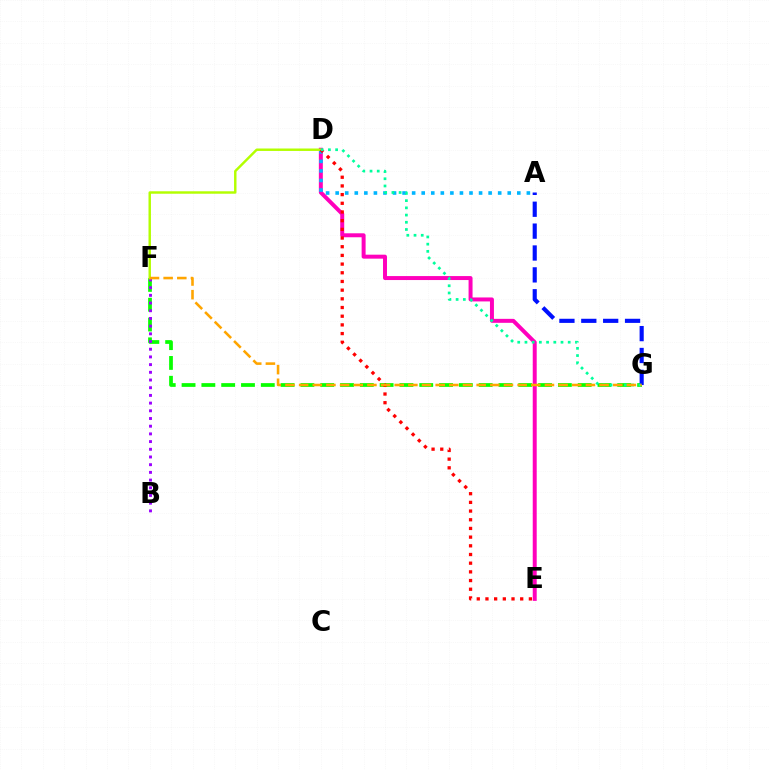{('F', 'G'): [{'color': '#08ff00', 'line_style': 'dashed', 'thickness': 2.69}, {'color': '#ffa500', 'line_style': 'dashed', 'thickness': 1.86}], ('D', 'E'): [{'color': '#ff00bd', 'line_style': 'solid', 'thickness': 2.86}, {'color': '#ff0000', 'line_style': 'dotted', 'thickness': 2.36}], ('A', 'D'): [{'color': '#00b5ff', 'line_style': 'dotted', 'thickness': 2.6}], ('B', 'F'): [{'color': '#9b00ff', 'line_style': 'dotted', 'thickness': 2.09}], ('D', 'F'): [{'color': '#b3ff00', 'line_style': 'solid', 'thickness': 1.76}], ('A', 'G'): [{'color': '#0010ff', 'line_style': 'dashed', 'thickness': 2.97}], ('D', 'G'): [{'color': '#00ff9d', 'line_style': 'dotted', 'thickness': 1.96}]}